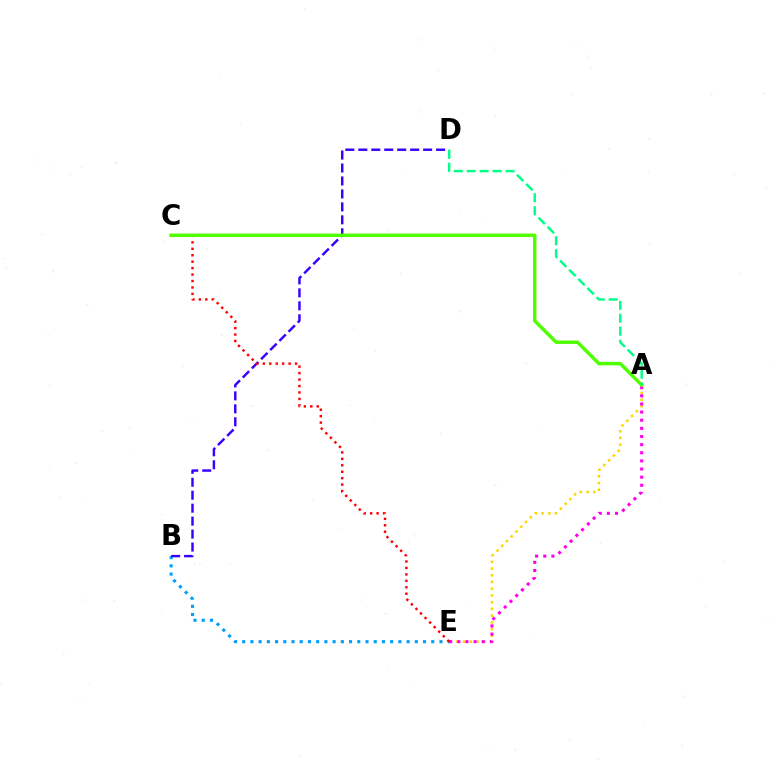{('A', 'E'): [{'color': '#ffd500', 'line_style': 'dotted', 'thickness': 1.83}, {'color': '#ff00ed', 'line_style': 'dotted', 'thickness': 2.21}], ('B', 'E'): [{'color': '#009eff', 'line_style': 'dotted', 'thickness': 2.23}], ('B', 'D'): [{'color': '#3700ff', 'line_style': 'dashed', 'thickness': 1.76}], ('C', 'E'): [{'color': '#ff0000', 'line_style': 'dotted', 'thickness': 1.75}], ('A', 'C'): [{'color': '#4fff00', 'line_style': 'solid', 'thickness': 2.48}], ('A', 'D'): [{'color': '#00ff86', 'line_style': 'dashed', 'thickness': 1.76}]}